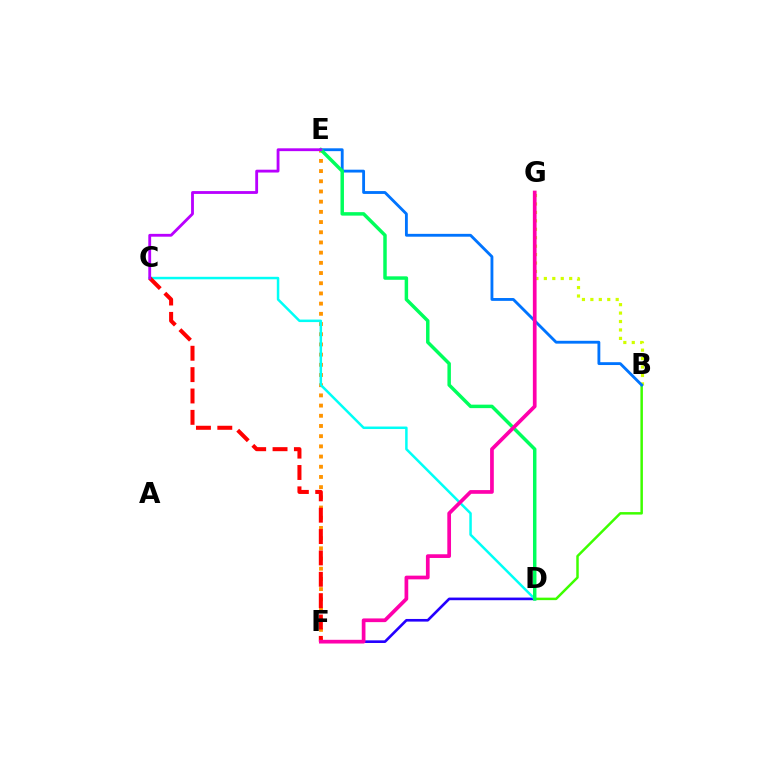{('E', 'F'): [{'color': '#ff9400', 'line_style': 'dotted', 'thickness': 2.77}], ('B', 'G'): [{'color': '#d1ff00', 'line_style': 'dotted', 'thickness': 2.29}], ('D', 'F'): [{'color': '#2500ff', 'line_style': 'solid', 'thickness': 1.9}], ('C', 'D'): [{'color': '#00fff6', 'line_style': 'solid', 'thickness': 1.8}], ('B', 'D'): [{'color': '#3dff00', 'line_style': 'solid', 'thickness': 1.79}], ('B', 'E'): [{'color': '#0074ff', 'line_style': 'solid', 'thickness': 2.05}], ('D', 'E'): [{'color': '#00ff5c', 'line_style': 'solid', 'thickness': 2.5}], ('C', 'F'): [{'color': '#ff0000', 'line_style': 'dashed', 'thickness': 2.9}], ('C', 'E'): [{'color': '#b900ff', 'line_style': 'solid', 'thickness': 2.04}], ('F', 'G'): [{'color': '#ff00ac', 'line_style': 'solid', 'thickness': 2.67}]}